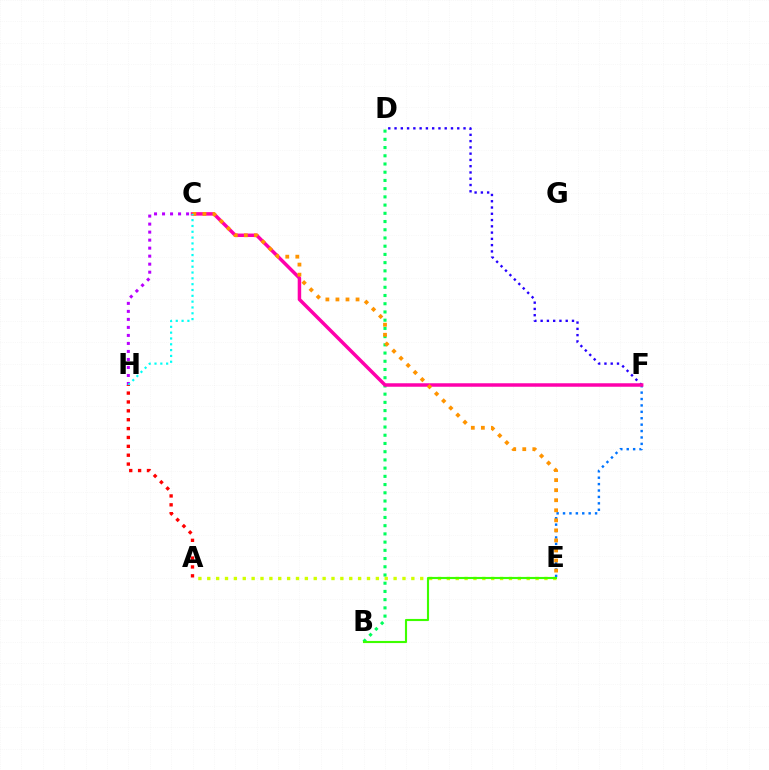{('A', 'E'): [{'color': '#d1ff00', 'line_style': 'dotted', 'thickness': 2.41}], ('C', 'H'): [{'color': '#b900ff', 'line_style': 'dotted', 'thickness': 2.18}, {'color': '#00fff6', 'line_style': 'dotted', 'thickness': 1.58}], ('D', 'F'): [{'color': '#2500ff', 'line_style': 'dotted', 'thickness': 1.7}], ('E', 'F'): [{'color': '#0074ff', 'line_style': 'dotted', 'thickness': 1.74}], ('B', 'D'): [{'color': '#00ff5c', 'line_style': 'dotted', 'thickness': 2.23}], ('C', 'F'): [{'color': '#ff00ac', 'line_style': 'solid', 'thickness': 2.51}], ('C', 'E'): [{'color': '#ff9400', 'line_style': 'dotted', 'thickness': 2.73}], ('A', 'H'): [{'color': '#ff0000', 'line_style': 'dotted', 'thickness': 2.41}], ('B', 'E'): [{'color': '#3dff00', 'line_style': 'solid', 'thickness': 1.53}]}